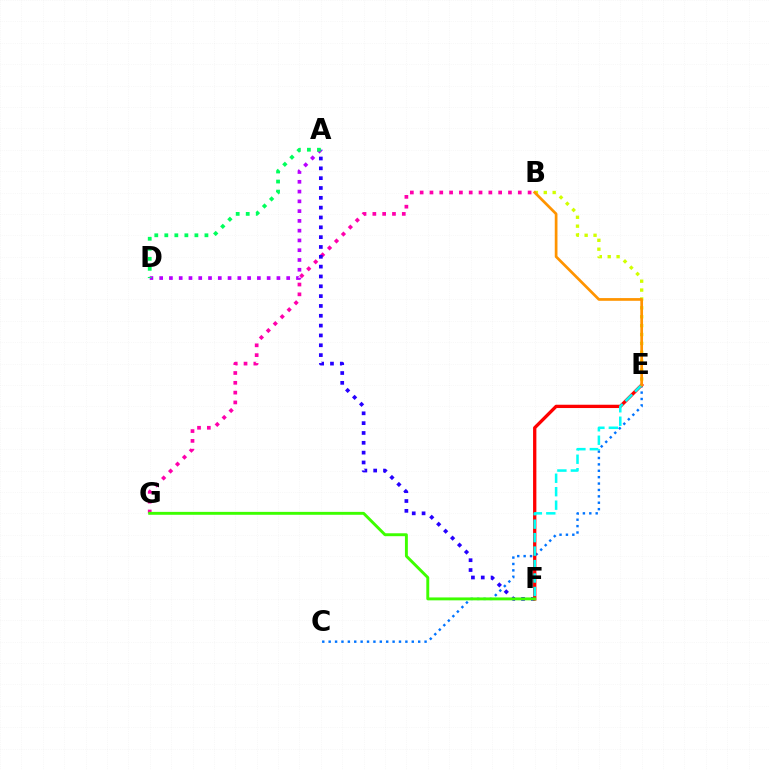{('B', 'G'): [{'color': '#ff00ac', 'line_style': 'dotted', 'thickness': 2.67}], ('C', 'E'): [{'color': '#0074ff', 'line_style': 'dotted', 'thickness': 1.74}], ('A', 'D'): [{'color': '#b900ff', 'line_style': 'dotted', 'thickness': 2.66}, {'color': '#00ff5c', 'line_style': 'dotted', 'thickness': 2.73}], ('A', 'F'): [{'color': '#2500ff', 'line_style': 'dotted', 'thickness': 2.67}], ('E', 'F'): [{'color': '#ff0000', 'line_style': 'solid', 'thickness': 2.38}, {'color': '#00fff6', 'line_style': 'dashed', 'thickness': 1.83}], ('F', 'G'): [{'color': '#3dff00', 'line_style': 'solid', 'thickness': 2.1}], ('B', 'E'): [{'color': '#d1ff00', 'line_style': 'dotted', 'thickness': 2.42}, {'color': '#ff9400', 'line_style': 'solid', 'thickness': 1.95}]}